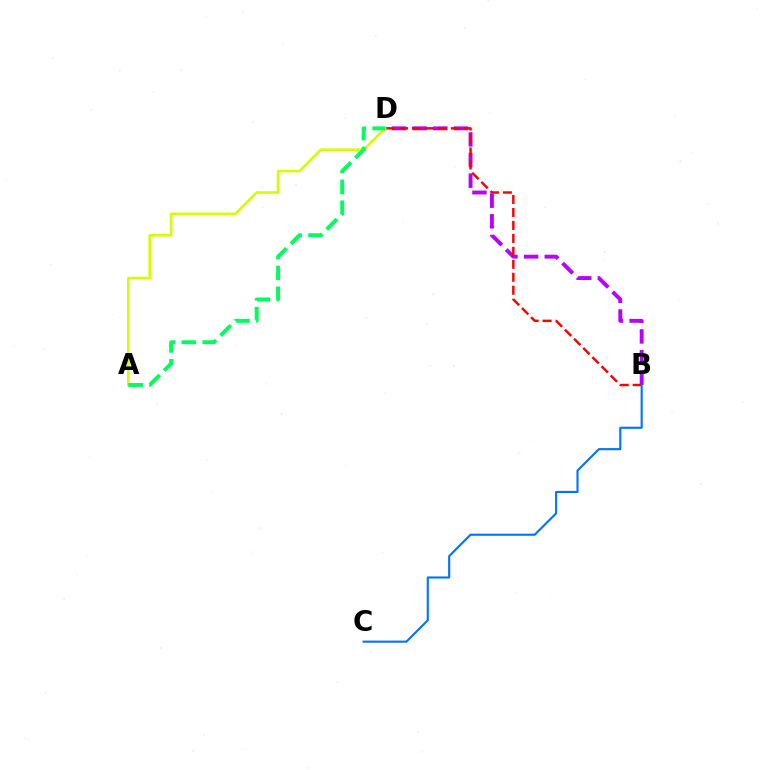{('B', 'D'): [{'color': '#b900ff', 'line_style': 'dashed', 'thickness': 2.81}, {'color': '#ff0000', 'line_style': 'dashed', 'thickness': 1.76}], ('B', 'C'): [{'color': '#0074ff', 'line_style': 'solid', 'thickness': 1.53}], ('A', 'D'): [{'color': '#d1ff00', 'line_style': 'solid', 'thickness': 1.89}, {'color': '#00ff5c', 'line_style': 'dashed', 'thickness': 2.83}]}